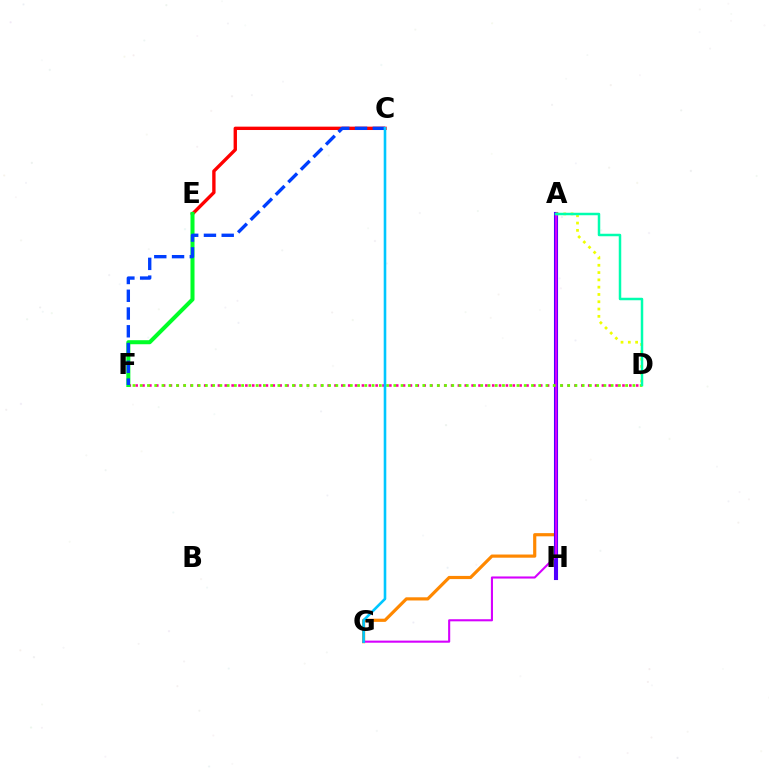{('C', 'E'): [{'color': '#ff0000', 'line_style': 'solid', 'thickness': 2.42}], ('A', 'G'): [{'color': '#ff8800', 'line_style': 'solid', 'thickness': 2.29}, {'color': '#d600ff', 'line_style': 'solid', 'thickness': 1.51}], ('D', 'F'): [{'color': '#ff00a0', 'line_style': 'dotted', 'thickness': 1.86}, {'color': '#66ff00', 'line_style': 'dotted', 'thickness': 1.97}], ('A', 'H'): [{'color': '#4f00ff', 'line_style': 'solid', 'thickness': 2.94}], ('E', 'F'): [{'color': '#00ff27', 'line_style': 'solid', 'thickness': 2.9}], ('C', 'F'): [{'color': '#003fff', 'line_style': 'dashed', 'thickness': 2.41}], ('A', 'D'): [{'color': '#eeff00', 'line_style': 'dotted', 'thickness': 1.98}, {'color': '#00ffaf', 'line_style': 'solid', 'thickness': 1.79}], ('C', 'G'): [{'color': '#00c7ff', 'line_style': 'solid', 'thickness': 1.87}]}